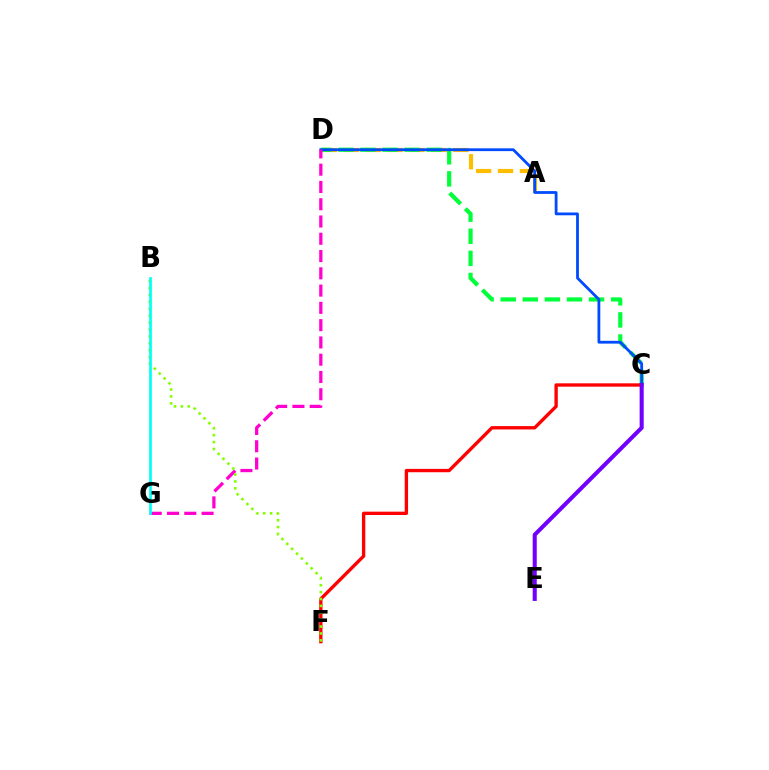{('A', 'D'): [{'color': '#ffbd00', 'line_style': 'dashed', 'thickness': 2.98}], ('C', 'D'): [{'color': '#00ff39', 'line_style': 'dashed', 'thickness': 3.0}, {'color': '#004bff', 'line_style': 'solid', 'thickness': 2.01}], ('C', 'F'): [{'color': '#ff0000', 'line_style': 'solid', 'thickness': 2.41}], ('D', 'G'): [{'color': '#ff00cf', 'line_style': 'dashed', 'thickness': 2.35}], ('B', 'F'): [{'color': '#84ff00', 'line_style': 'dotted', 'thickness': 1.87}], ('B', 'G'): [{'color': '#00fff6', 'line_style': 'solid', 'thickness': 1.95}], ('C', 'E'): [{'color': '#7200ff', 'line_style': 'solid', 'thickness': 2.93}]}